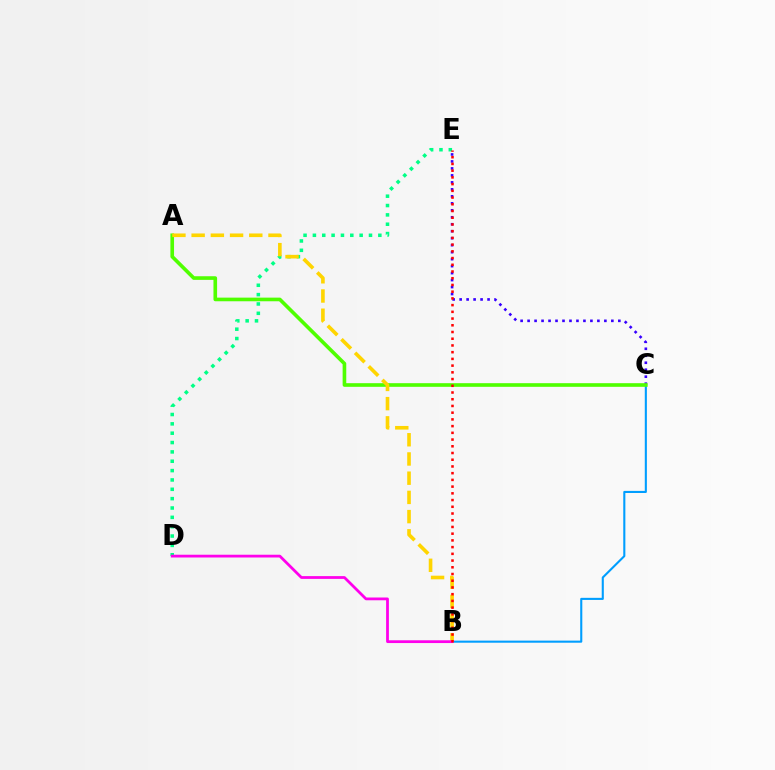{('C', 'E'): [{'color': '#3700ff', 'line_style': 'dotted', 'thickness': 1.9}], ('B', 'C'): [{'color': '#009eff', 'line_style': 'solid', 'thickness': 1.51}], ('D', 'E'): [{'color': '#00ff86', 'line_style': 'dotted', 'thickness': 2.54}], ('A', 'C'): [{'color': '#4fff00', 'line_style': 'solid', 'thickness': 2.62}], ('A', 'B'): [{'color': '#ffd500', 'line_style': 'dashed', 'thickness': 2.61}], ('B', 'D'): [{'color': '#ff00ed', 'line_style': 'solid', 'thickness': 1.99}], ('B', 'E'): [{'color': '#ff0000', 'line_style': 'dotted', 'thickness': 1.83}]}